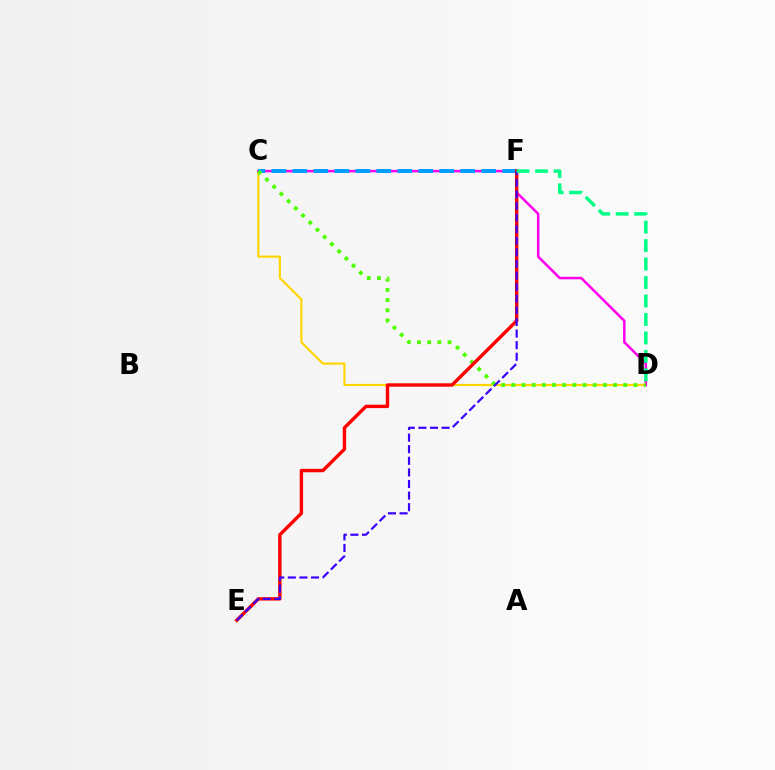{('C', 'D'): [{'color': '#ffd500', 'line_style': 'solid', 'thickness': 1.55}, {'color': '#ff00ed', 'line_style': 'solid', 'thickness': 1.81}, {'color': '#4fff00', 'line_style': 'dotted', 'thickness': 2.77}], ('C', 'F'): [{'color': '#009eff', 'line_style': 'dashed', 'thickness': 2.85}], ('E', 'F'): [{'color': '#ff0000', 'line_style': 'solid', 'thickness': 2.45}, {'color': '#3700ff', 'line_style': 'dashed', 'thickness': 1.58}], ('D', 'F'): [{'color': '#00ff86', 'line_style': 'dashed', 'thickness': 2.51}]}